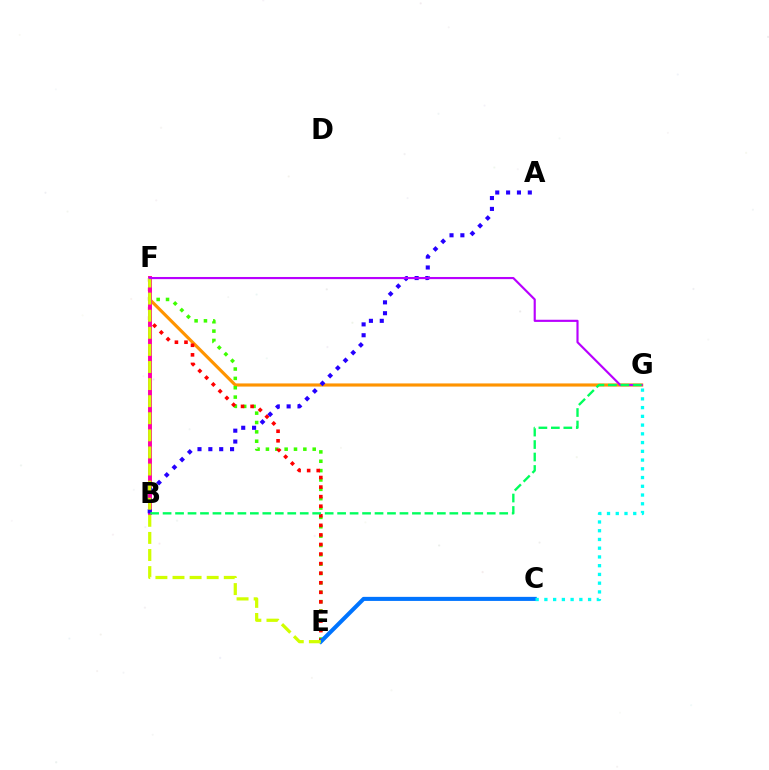{('F', 'G'): [{'color': '#ff9400', 'line_style': 'solid', 'thickness': 2.27}, {'color': '#b900ff', 'line_style': 'solid', 'thickness': 1.55}], ('E', 'F'): [{'color': '#3dff00', 'line_style': 'dotted', 'thickness': 2.54}, {'color': '#ff0000', 'line_style': 'dotted', 'thickness': 2.6}, {'color': '#d1ff00', 'line_style': 'dashed', 'thickness': 2.32}], ('B', 'F'): [{'color': '#ff00ac', 'line_style': 'solid', 'thickness': 2.83}], ('A', 'B'): [{'color': '#2500ff', 'line_style': 'dotted', 'thickness': 2.95}], ('C', 'E'): [{'color': '#0074ff', 'line_style': 'solid', 'thickness': 2.92}], ('B', 'G'): [{'color': '#00ff5c', 'line_style': 'dashed', 'thickness': 1.69}], ('C', 'G'): [{'color': '#00fff6', 'line_style': 'dotted', 'thickness': 2.38}]}